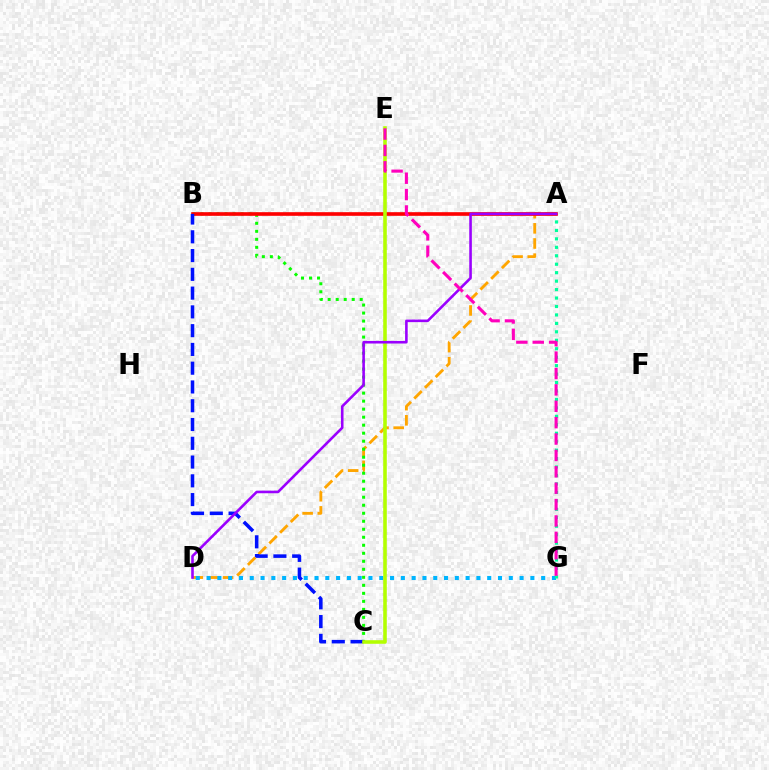{('A', 'D'): [{'color': '#ffa500', 'line_style': 'dashed', 'thickness': 2.06}, {'color': '#9b00ff', 'line_style': 'solid', 'thickness': 1.87}], ('B', 'C'): [{'color': '#08ff00', 'line_style': 'dotted', 'thickness': 2.18}, {'color': '#0010ff', 'line_style': 'dashed', 'thickness': 2.55}], ('D', 'G'): [{'color': '#00b5ff', 'line_style': 'dotted', 'thickness': 2.93}], ('A', 'G'): [{'color': '#00ff9d', 'line_style': 'dotted', 'thickness': 2.3}], ('A', 'B'): [{'color': '#ff0000', 'line_style': 'solid', 'thickness': 2.62}], ('C', 'E'): [{'color': '#b3ff00', 'line_style': 'solid', 'thickness': 2.57}], ('E', 'G'): [{'color': '#ff00bd', 'line_style': 'dashed', 'thickness': 2.23}]}